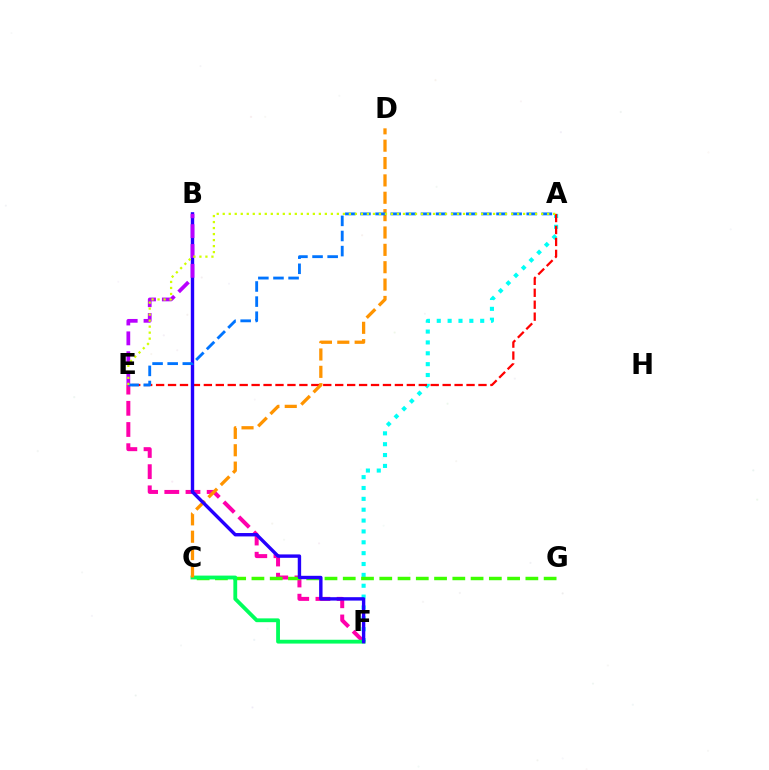{('A', 'F'): [{'color': '#00fff6', 'line_style': 'dotted', 'thickness': 2.95}], ('E', 'F'): [{'color': '#ff00ac', 'line_style': 'dashed', 'thickness': 2.88}], ('C', 'G'): [{'color': '#3dff00', 'line_style': 'dashed', 'thickness': 2.48}], ('A', 'E'): [{'color': '#ff0000', 'line_style': 'dashed', 'thickness': 1.62}, {'color': '#0074ff', 'line_style': 'dashed', 'thickness': 2.05}, {'color': '#d1ff00', 'line_style': 'dotted', 'thickness': 1.63}], ('C', 'F'): [{'color': '#00ff5c', 'line_style': 'solid', 'thickness': 2.75}], ('C', 'D'): [{'color': '#ff9400', 'line_style': 'dashed', 'thickness': 2.36}], ('B', 'F'): [{'color': '#2500ff', 'line_style': 'solid', 'thickness': 2.45}], ('B', 'E'): [{'color': '#b900ff', 'line_style': 'dashed', 'thickness': 2.7}]}